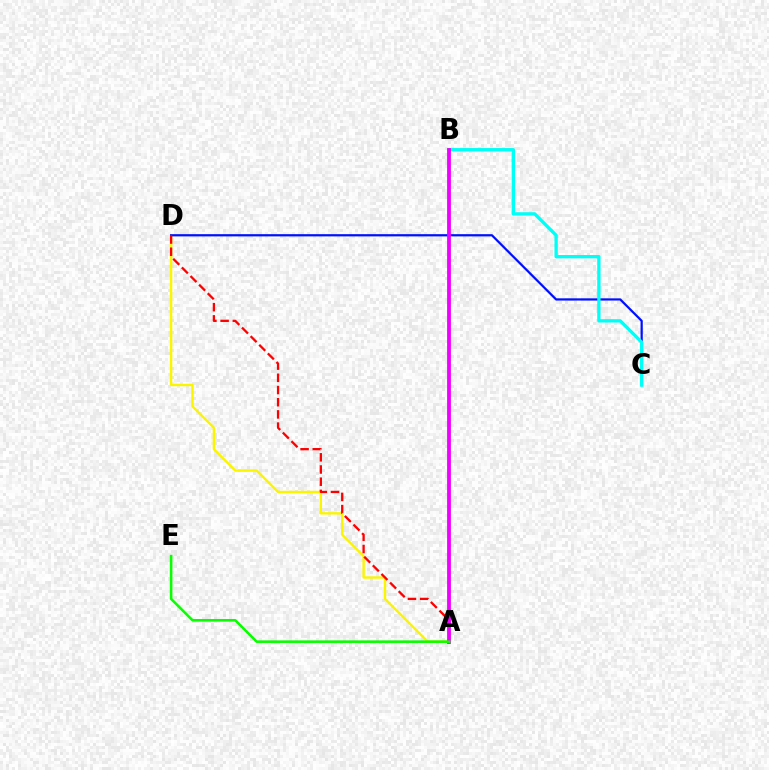{('A', 'D'): [{'color': '#fcf500', 'line_style': 'solid', 'thickness': 1.73}, {'color': '#ff0000', 'line_style': 'dashed', 'thickness': 1.66}], ('C', 'D'): [{'color': '#0010ff', 'line_style': 'solid', 'thickness': 1.6}], ('B', 'C'): [{'color': '#00fff6', 'line_style': 'solid', 'thickness': 2.39}], ('A', 'B'): [{'color': '#ee00ff', 'line_style': 'solid', 'thickness': 2.74}], ('A', 'E'): [{'color': '#08ff00', 'line_style': 'solid', 'thickness': 1.86}]}